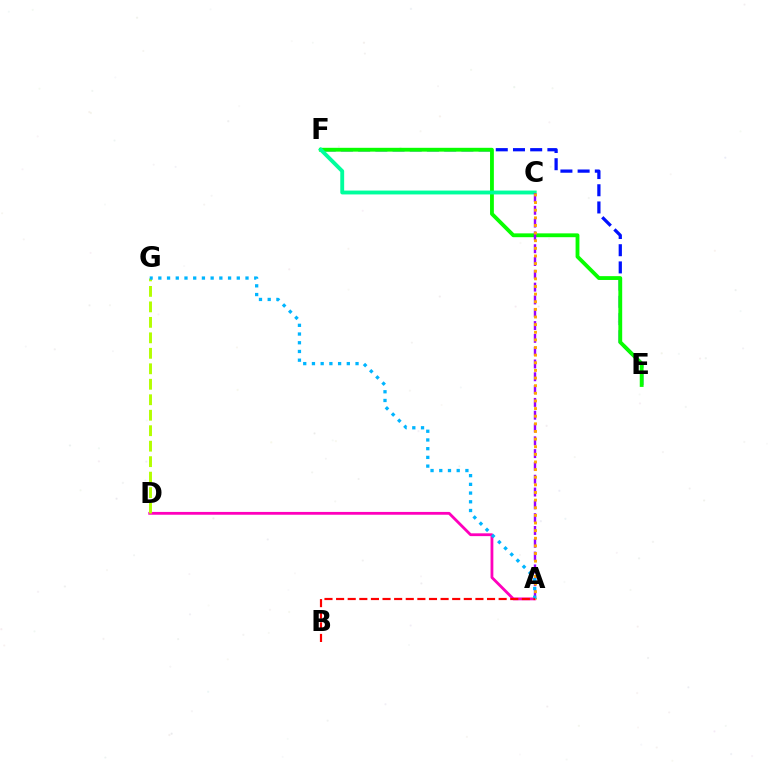{('E', 'F'): [{'color': '#0010ff', 'line_style': 'dashed', 'thickness': 2.34}, {'color': '#08ff00', 'line_style': 'solid', 'thickness': 2.76}], ('A', 'D'): [{'color': '#ff00bd', 'line_style': 'solid', 'thickness': 2.02}], ('D', 'G'): [{'color': '#b3ff00', 'line_style': 'dashed', 'thickness': 2.1}], ('C', 'F'): [{'color': '#00ff9d', 'line_style': 'solid', 'thickness': 2.78}], ('A', 'C'): [{'color': '#9b00ff', 'line_style': 'dashed', 'thickness': 1.74}, {'color': '#ffa500', 'line_style': 'dotted', 'thickness': 2.07}], ('A', 'G'): [{'color': '#00b5ff', 'line_style': 'dotted', 'thickness': 2.37}], ('A', 'B'): [{'color': '#ff0000', 'line_style': 'dashed', 'thickness': 1.58}]}